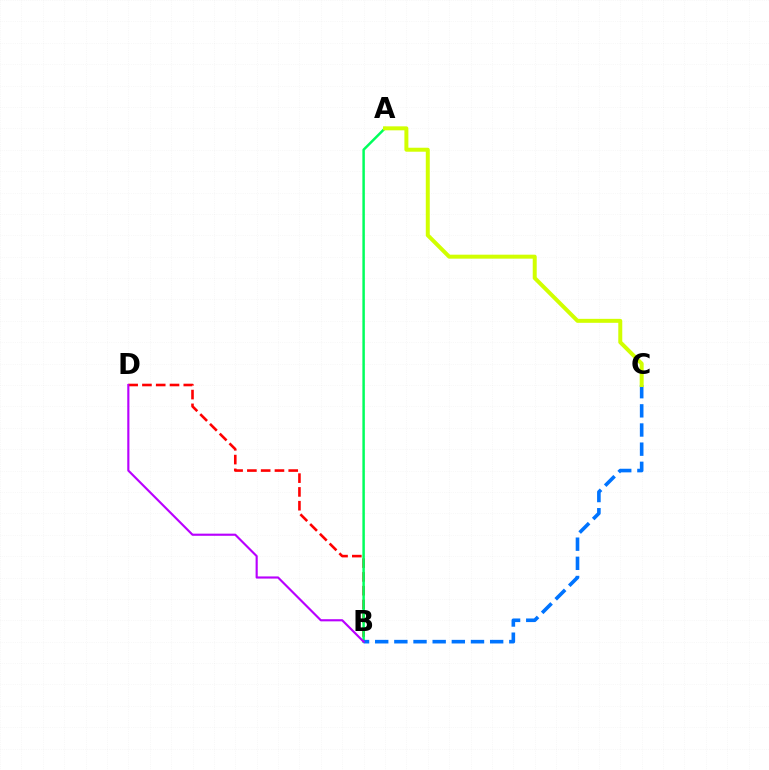{('B', 'D'): [{'color': '#ff0000', 'line_style': 'dashed', 'thickness': 1.87}, {'color': '#b900ff', 'line_style': 'solid', 'thickness': 1.55}], ('A', 'B'): [{'color': '#00ff5c', 'line_style': 'solid', 'thickness': 1.78}], ('B', 'C'): [{'color': '#0074ff', 'line_style': 'dashed', 'thickness': 2.6}], ('A', 'C'): [{'color': '#d1ff00', 'line_style': 'solid', 'thickness': 2.86}]}